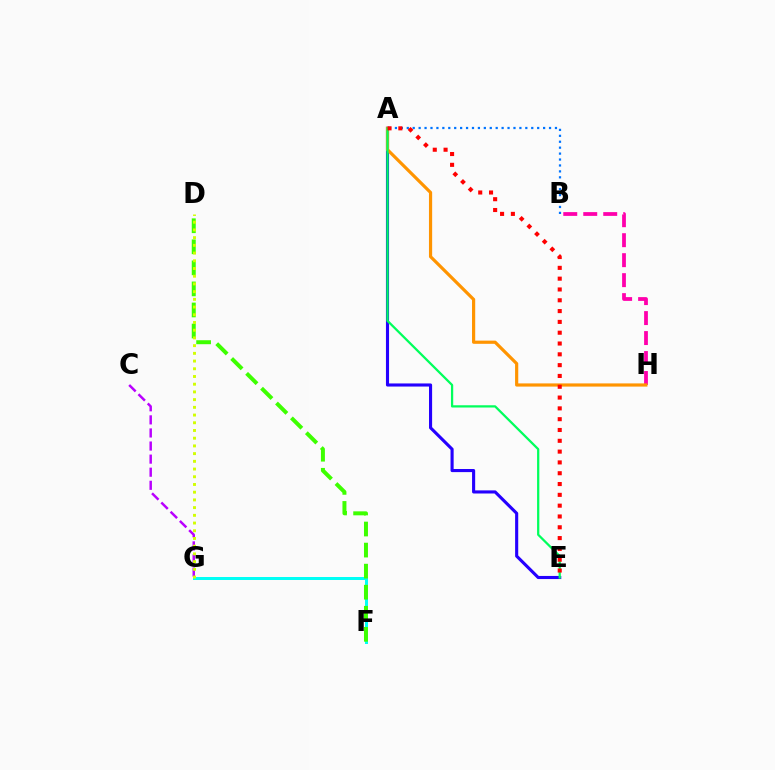{('A', 'E'): [{'color': '#2500ff', 'line_style': 'solid', 'thickness': 2.24}, {'color': '#00ff5c', 'line_style': 'solid', 'thickness': 1.62}, {'color': '#ff0000', 'line_style': 'dotted', 'thickness': 2.94}], ('F', 'G'): [{'color': '#00fff6', 'line_style': 'solid', 'thickness': 2.15}], ('D', 'F'): [{'color': '#3dff00', 'line_style': 'dashed', 'thickness': 2.86}], ('B', 'H'): [{'color': '#ff00ac', 'line_style': 'dashed', 'thickness': 2.71}], ('A', 'H'): [{'color': '#ff9400', 'line_style': 'solid', 'thickness': 2.29}], ('A', 'B'): [{'color': '#0074ff', 'line_style': 'dotted', 'thickness': 1.61}], ('C', 'G'): [{'color': '#b900ff', 'line_style': 'dashed', 'thickness': 1.78}], ('D', 'G'): [{'color': '#d1ff00', 'line_style': 'dotted', 'thickness': 2.1}]}